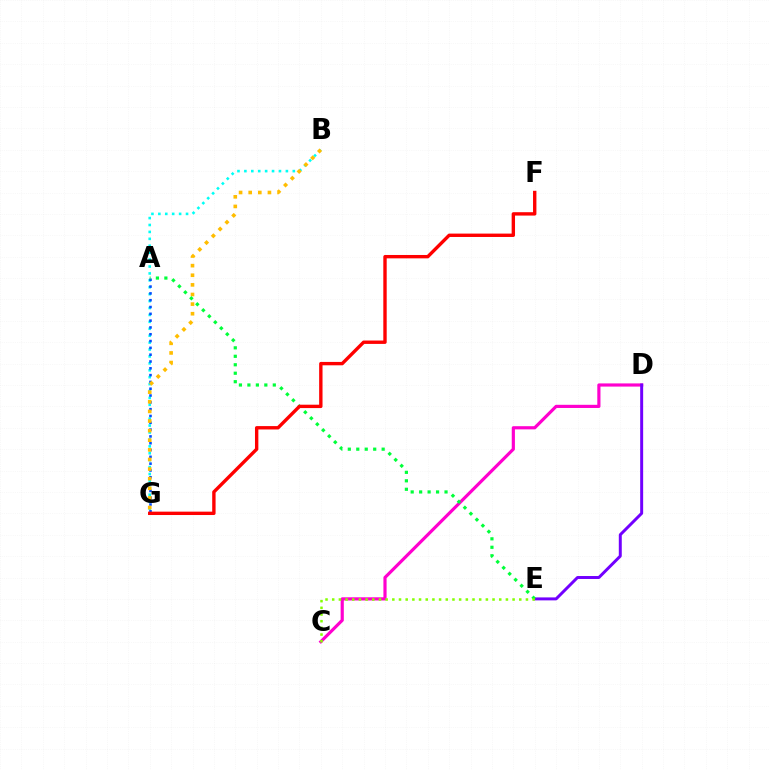{('B', 'G'): [{'color': '#00fff6', 'line_style': 'dotted', 'thickness': 1.88}, {'color': '#ffbd00', 'line_style': 'dotted', 'thickness': 2.61}], ('A', 'G'): [{'color': '#004bff', 'line_style': 'dotted', 'thickness': 1.85}], ('C', 'D'): [{'color': '#ff00cf', 'line_style': 'solid', 'thickness': 2.29}], ('D', 'E'): [{'color': '#7200ff', 'line_style': 'solid', 'thickness': 2.13}], ('A', 'E'): [{'color': '#00ff39', 'line_style': 'dotted', 'thickness': 2.3}], ('C', 'E'): [{'color': '#84ff00', 'line_style': 'dotted', 'thickness': 1.82}], ('F', 'G'): [{'color': '#ff0000', 'line_style': 'solid', 'thickness': 2.43}]}